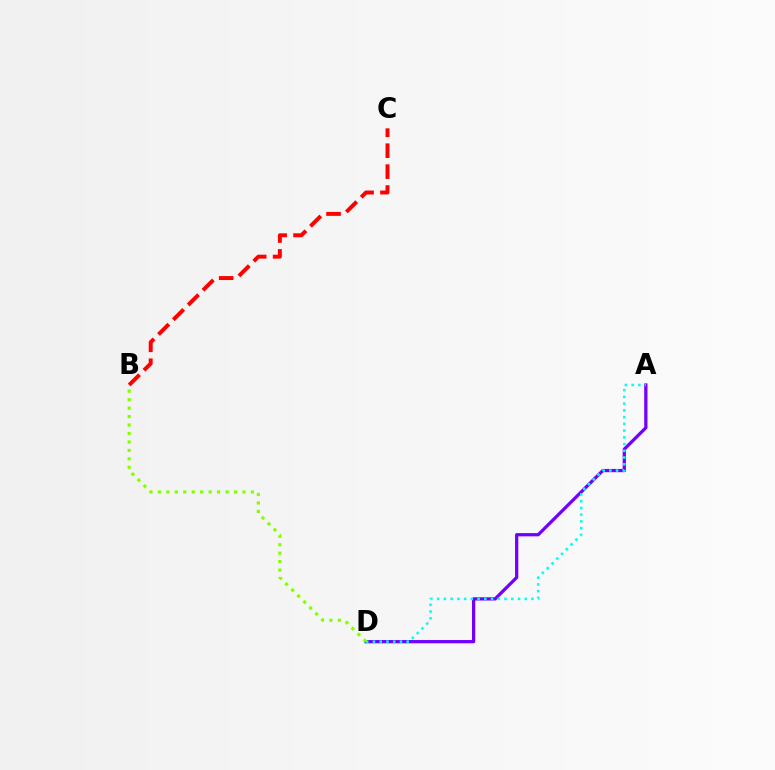{('A', 'D'): [{'color': '#7200ff', 'line_style': 'solid', 'thickness': 2.34}, {'color': '#00fff6', 'line_style': 'dotted', 'thickness': 1.83}], ('B', 'C'): [{'color': '#ff0000', 'line_style': 'dashed', 'thickness': 2.84}], ('B', 'D'): [{'color': '#84ff00', 'line_style': 'dotted', 'thickness': 2.3}]}